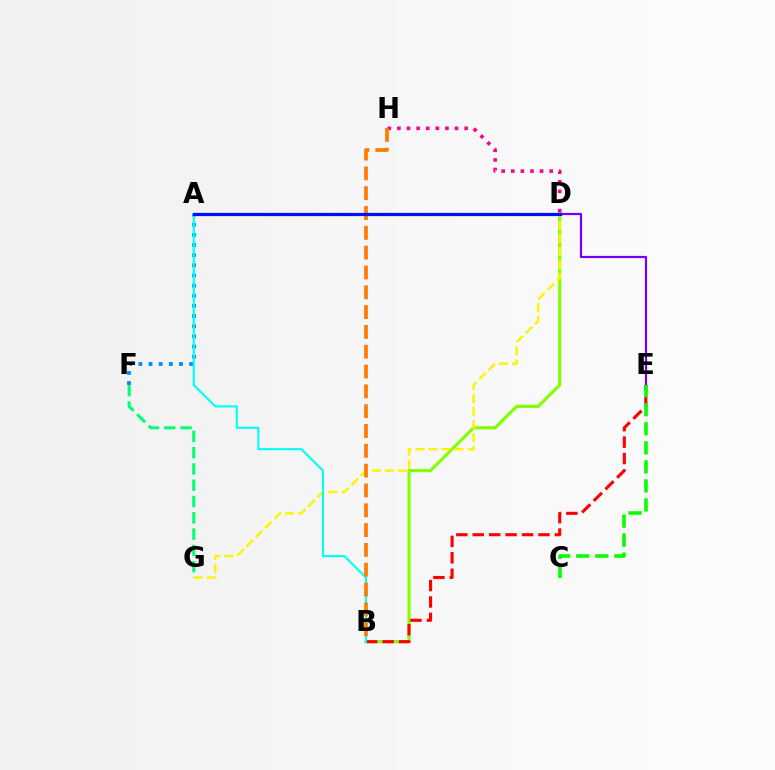{('B', 'D'): [{'color': '#84ff00', 'line_style': 'solid', 'thickness': 2.27}], ('D', 'G'): [{'color': '#fcf500', 'line_style': 'dashed', 'thickness': 1.77}], ('A', 'D'): [{'color': '#ee00ff', 'line_style': 'dotted', 'thickness': 1.52}, {'color': '#0010ff', 'line_style': 'solid', 'thickness': 2.31}], ('A', 'F'): [{'color': '#008cff', 'line_style': 'dotted', 'thickness': 2.76}], ('D', 'E'): [{'color': '#7200ff', 'line_style': 'solid', 'thickness': 1.59}], ('B', 'E'): [{'color': '#ff0000', 'line_style': 'dashed', 'thickness': 2.23}], ('C', 'E'): [{'color': '#08ff00', 'line_style': 'dashed', 'thickness': 2.59}], ('A', 'B'): [{'color': '#00fff6', 'line_style': 'solid', 'thickness': 1.53}], ('D', 'H'): [{'color': '#ff0094', 'line_style': 'dotted', 'thickness': 2.61}], ('B', 'H'): [{'color': '#ff7c00', 'line_style': 'dashed', 'thickness': 2.69}], ('F', 'G'): [{'color': '#00ff74', 'line_style': 'dashed', 'thickness': 2.21}]}